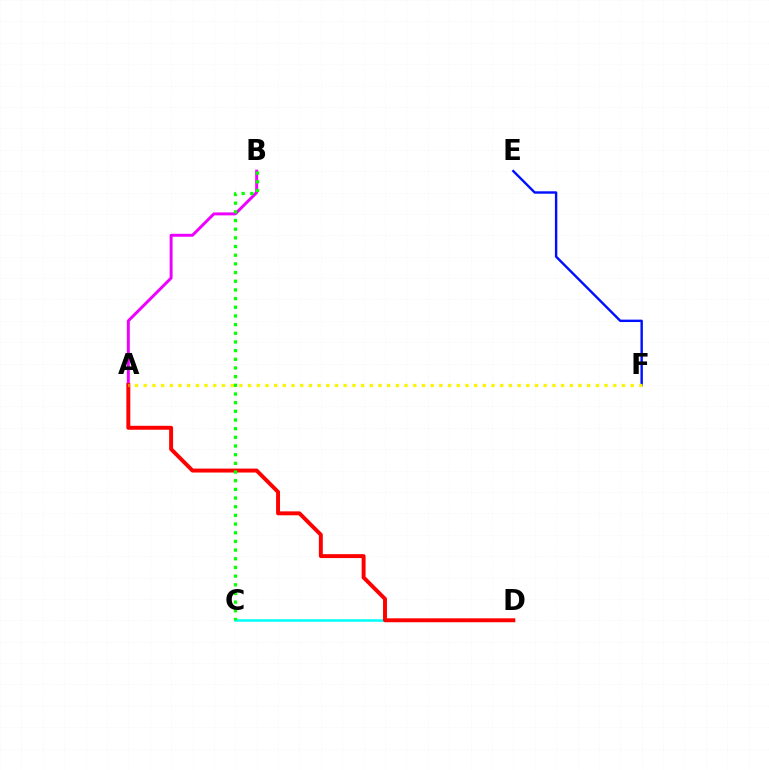{('A', 'B'): [{'color': '#ee00ff', 'line_style': 'solid', 'thickness': 2.13}], ('C', 'D'): [{'color': '#00fff6', 'line_style': 'solid', 'thickness': 1.82}], ('A', 'D'): [{'color': '#ff0000', 'line_style': 'solid', 'thickness': 2.83}], ('E', 'F'): [{'color': '#0010ff', 'line_style': 'solid', 'thickness': 1.73}], ('A', 'F'): [{'color': '#fcf500', 'line_style': 'dotted', 'thickness': 2.36}], ('B', 'C'): [{'color': '#08ff00', 'line_style': 'dotted', 'thickness': 2.36}]}